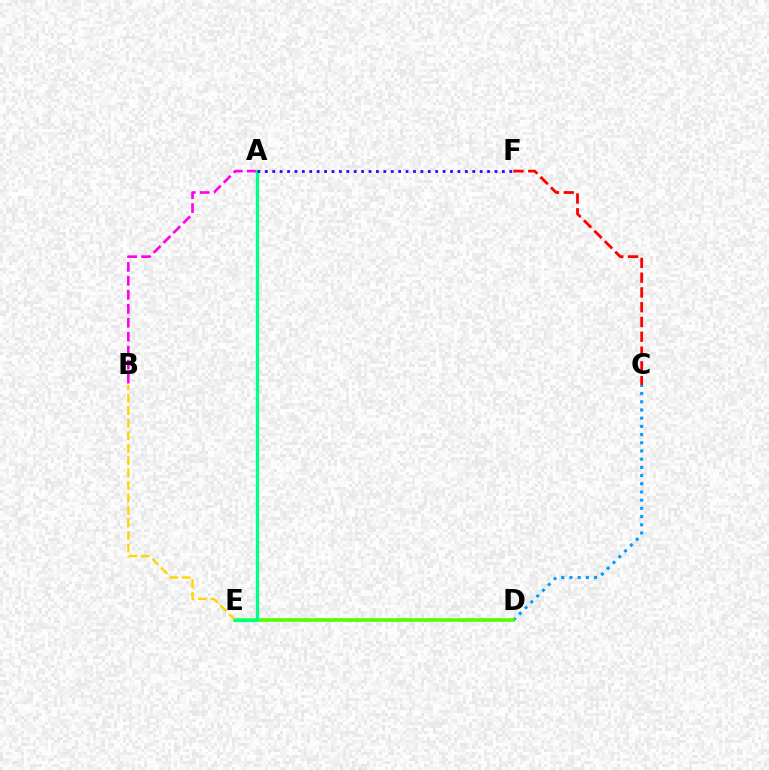{('A', 'B'): [{'color': '#ff00ed', 'line_style': 'dashed', 'thickness': 1.9}], ('C', 'D'): [{'color': '#009eff', 'line_style': 'dotted', 'thickness': 2.23}], ('D', 'E'): [{'color': '#4fff00', 'line_style': 'solid', 'thickness': 2.62}], ('B', 'E'): [{'color': '#ffd500', 'line_style': 'dashed', 'thickness': 1.7}], ('A', 'E'): [{'color': '#00ff86', 'line_style': 'solid', 'thickness': 2.37}], ('C', 'F'): [{'color': '#ff0000', 'line_style': 'dashed', 'thickness': 2.01}], ('A', 'F'): [{'color': '#3700ff', 'line_style': 'dotted', 'thickness': 2.01}]}